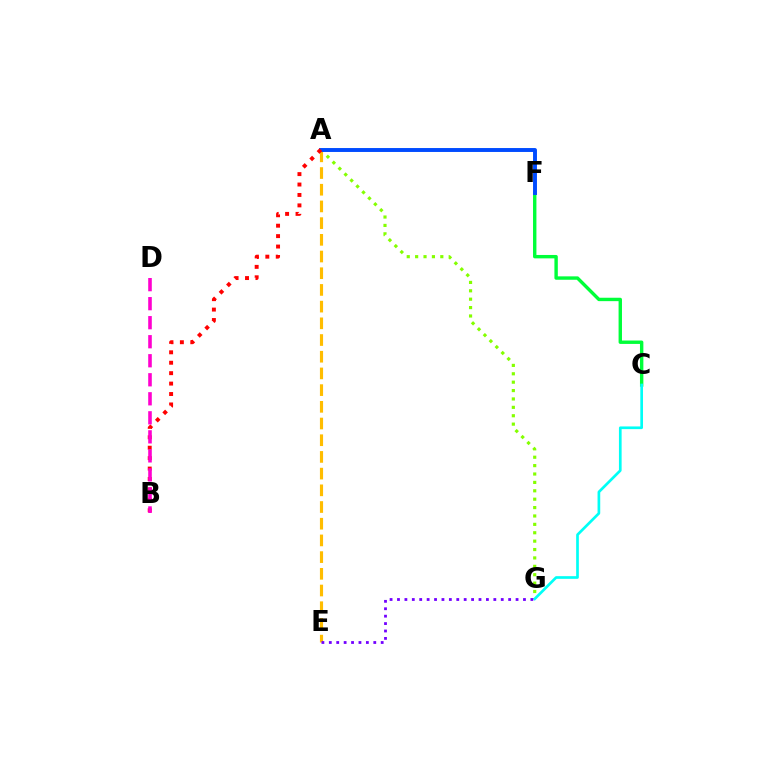{('C', 'F'): [{'color': '#00ff39', 'line_style': 'solid', 'thickness': 2.45}], ('A', 'G'): [{'color': '#84ff00', 'line_style': 'dotted', 'thickness': 2.28}], ('A', 'E'): [{'color': '#ffbd00', 'line_style': 'dashed', 'thickness': 2.27}], ('A', 'F'): [{'color': '#004bff', 'line_style': 'solid', 'thickness': 2.82}], ('C', 'G'): [{'color': '#00fff6', 'line_style': 'solid', 'thickness': 1.93}], ('A', 'B'): [{'color': '#ff0000', 'line_style': 'dotted', 'thickness': 2.83}], ('B', 'D'): [{'color': '#ff00cf', 'line_style': 'dashed', 'thickness': 2.58}], ('E', 'G'): [{'color': '#7200ff', 'line_style': 'dotted', 'thickness': 2.01}]}